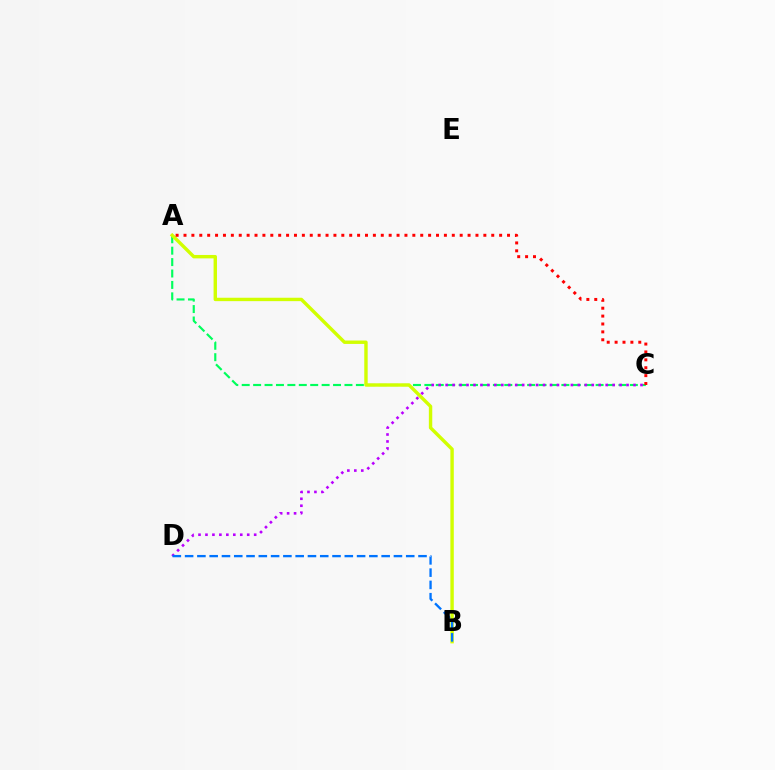{('A', 'C'): [{'color': '#00ff5c', 'line_style': 'dashed', 'thickness': 1.55}, {'color': '#ff0000', 'line_style': 'dotted', 'thickness': 2.14}], ('A', 'B'): [{'color': '#d1ff00', 'line_style': 'solid', 'thickness': 2.45}], ('C', 'D'): [{'color': '#b900ff', 'line_style': 'dotted', 'thickness': 1.89}], ('B', 'D'): [{'color': '#0074ff', 'line_style': 'dashed', 'thickness': 1.67}]}